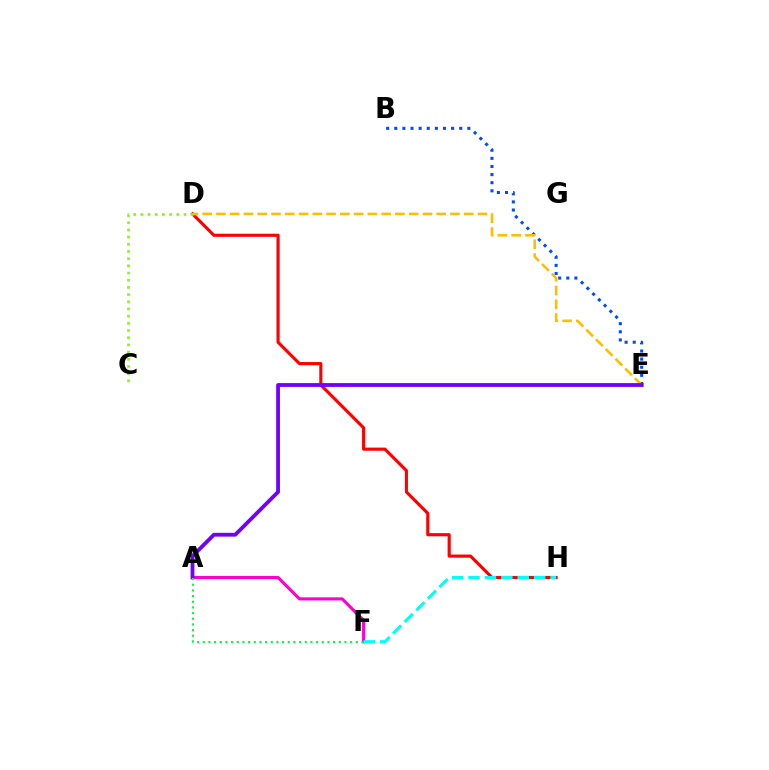{('B', 'E'): [{'color': '#004bff', 'line_style': 'dotted', 'thickness': 2.21}], ('D', 'H'): [{'color': '#ff0000', 'line_style': 'solid', 'thickness': 2.25}], ('A', 'F'): [{'color': '#ff00cf', 'line_style': 'solid', 'thickness': 2.23}, {'color': '#00ff39', 'line_style': 'dotted', 'thickness': 1.54}], ('F', 'H'): [{'color': '#00fff6', 'line_style': 'dashed', 'thickness': 2.23}], ('D', 'E'): [{'color': '#ffbd00', 'line_style': 'dashed', 'thickness': 1.87}], ('A', 'E'): [{'color': '#7200ff', 'line_style': 'solid', 'thickness': 2.75}], ('C', 'D'): [{'color': '#84ff00', 'line_style': 'dotted', 'thickness': 1.95}]}